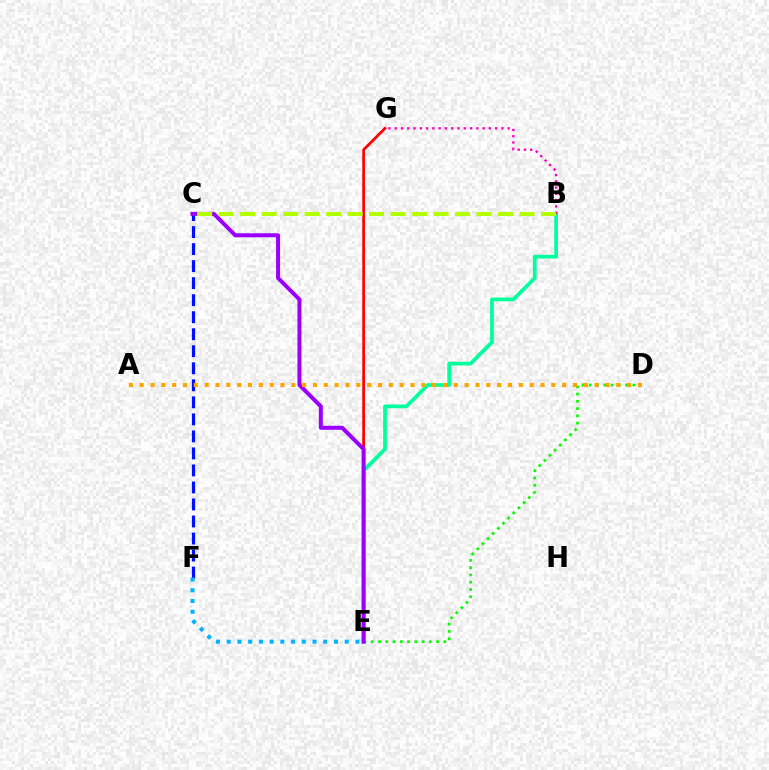{('D', 'E'): [{'color': '#08ff00', 'line_style': 'dotted', 'thickness': 1.97}], ('C', 'F'): [{'color': '#0010ff', 'line_style': 'dashed', 'thickness': 2.31}], ('E', 'G'): [{'color': '#ff0000', 'line_style': 'solid', 'thickness': 1.95}], ('B', 'E'): [{'color': '#00ff9d', 'line_style': 'solid', 'thickness': 2.68}], ('C', 'E'): [{'color': '#9b00ff', 'line_style': 'solid', 'thickness': 2.88}], ('B', 'G'): [{'color': '#ff00bd', 'line_style': 'dotted', 'thickness': 1.71}], ('B', 'C'): [{'color': '#b3ff00', 'line_style': 'dashed', 'thickness': 2.92}], ('A', 'D'): [{'color': '#ffa500', 'line_style': 'dotted', 'thickness': 2.94}], ('E', 'F'): [{'color': '#00b5ff', 'line_style': 'dotted', 'thickness': 2.91}]}